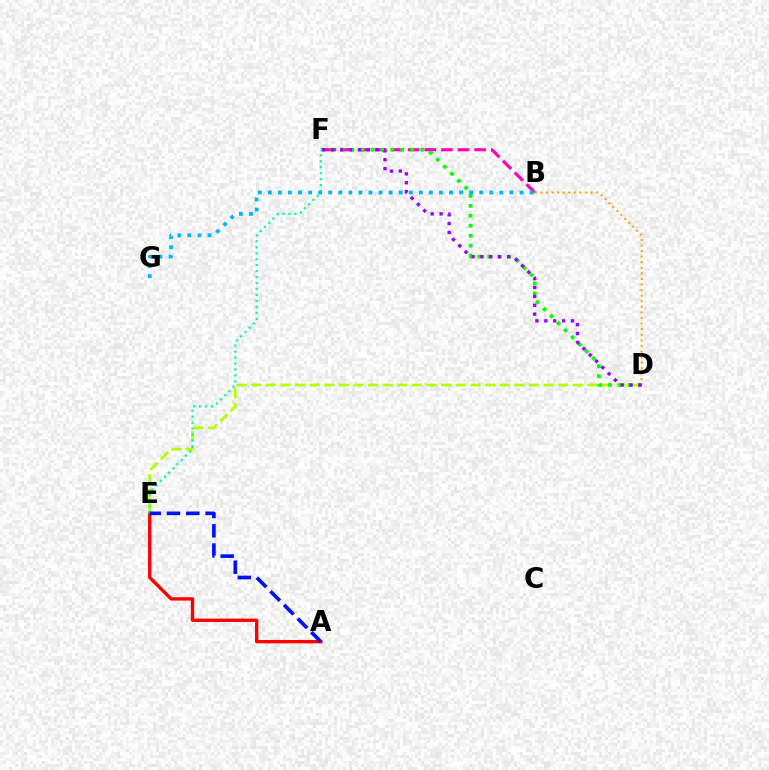{('A', 'E'): [{'color': '#ff0000', 'line_style': 'solid', 'thickness': 2.41}, {'color': '#0010ff', 'line_style': 'dashed', 'thickness': 2.62}], ('D', 'E'): [{'color': '#b3ff00', 'line_style': 'dashed', 'thickness': 1.99}], ('B', 'F'): [{'color': '#ff00bd', 'line_style': 'dashed', 'thickness': 2.26}], ('D', 'F'): [{'color': '#08ff00', 'line_style': 'dotted', 'thickness': 2.7}, {'color': '#9b00ff', 'line_style': 'dotted', 'thickness': 2.41}], ('E', 'F'): [{'color': '#00ff9d', 'line_style': 'dotted', 'thickness': 1.62}], ('B', 'D'): [{'color': '#ffa500', 'line_style': 'dotted', 'thickness': 1.51}], ('B', 'G'): [{'color': '#00b5ff', 'line_style': 'dotted', 'thickness': 2.73}]}